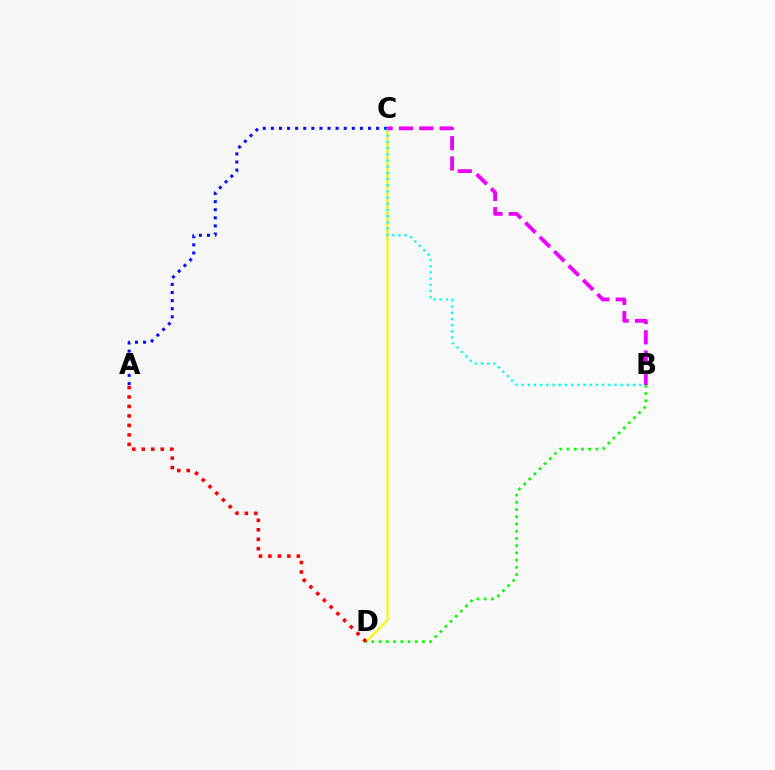{('C', 'D'): [{'color': '#fcf500', 'line_style': 'solid', 'thickness': 1.58}], ('B', 'D'): [{'color': '#08ff00', 'line_style': 'dotted', 'thickness': 1.96}], ('A', 'C'): [{'color': '#0010ff', 'line_style': 'dotted', 'thickness': 2.2}], ('A', 'D'): [{'color': '#ff0000', 'line_style': 'dotted', 'thickness': 2.57}], ('B', 'C'): [{'color': '#00fff6', 'line_style': 'dotted', 'thickness': 1.68}, {'color': '#ee00ff', 'line_style': 'dashed', 'thickness': 2.76}]}